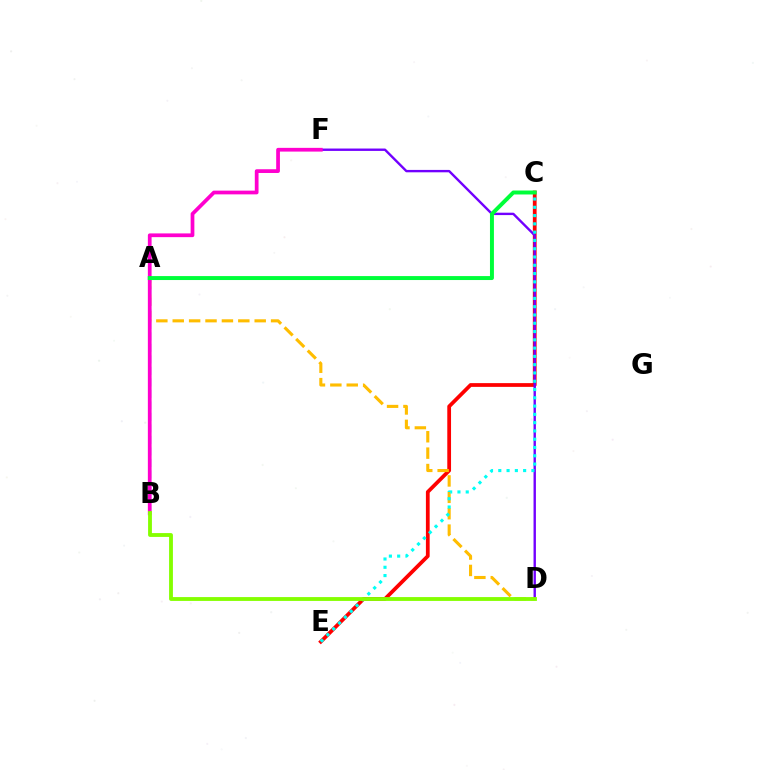{('C', 'E'): [{'color': '#ff0000', 'line_style': 'solid', 'thickness': 2.7}, {'color': '#00fff6', 'line_style': 'dotted', 'thickness': 2.25}], ('A', 'D'): [{'color': '#ffbd00', 'line_style': 'dashed', 'thickness': 2.23}], ('A', 'B'): [{'color': '#004bff', 'line_style': 'dashed', 'thickness': 1.56}], ('D', 'F'): [{'color': '#7200ff', 'line_style': 'solid', 'thickness': 1.72}], ('B', 'F'): [{'color': '#ff00cf', 'line_style': 'solid', 'thickness': 2.69}], ('A', 'C'): [{'color': '#00ff39', 'line_style': 'solid', 'thickness': 2.85}], ('B', 'D'): [{'color': '#84ff00', 'line_style': 'solid', 'thickness': 2.76}]}